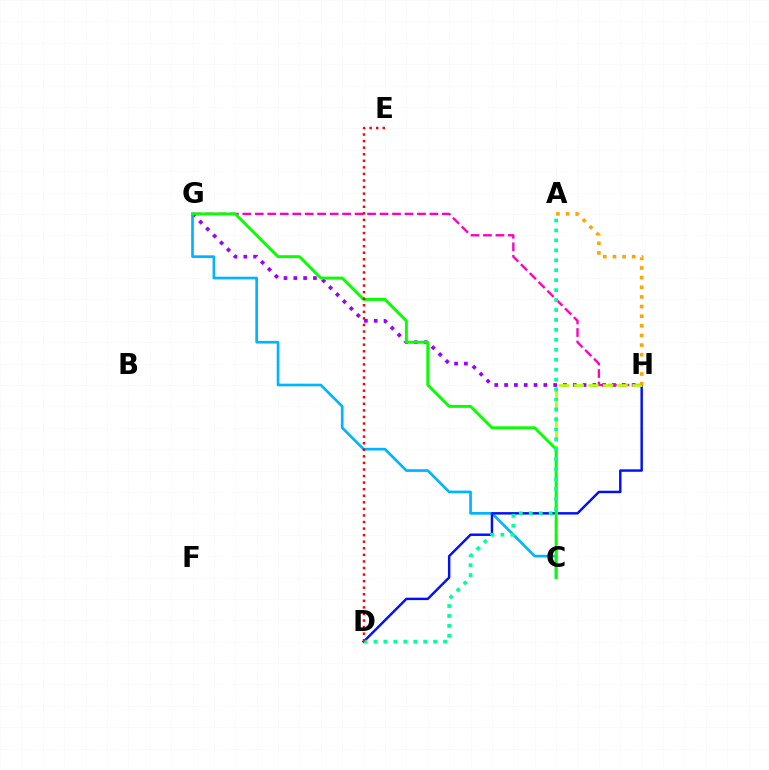{('G', 'H'): [{'color': '#9b00ff', 'line_style': 'dotted', 'thickness': 2.67}, {'color': '#ff00bd', 'line_style': 'dashed', 'thickness': 1.69}], ('C', 'G'): [{'color': '#00b5ff', 'line_style': 'solid', 'thickness': 1.93}, {'color': '#08ff00', 'line_style': 'solid', 'thickness': 2.1}], ('D', 'H'): [{'color': '#0010ff', 'line_style': 'solid', 'thickness': 1.76}], ('C', 'H'): [{'color': '#b3ff00', 'line_style': 'dashed', 'thickness': 1.99}], ('A', 'D'): [{'color': '#00ff9d', 'line_style': 'dotted', 'thickness': 2.7}], ('D', 'E'): [{'color': '#ff0000', 'line_style': 'dotted', 'thickness': 1.78}], ('A', 'H'): [{'color': '#ffa500', 'line_style': 'dotted', 'thickness': 2.62}]}